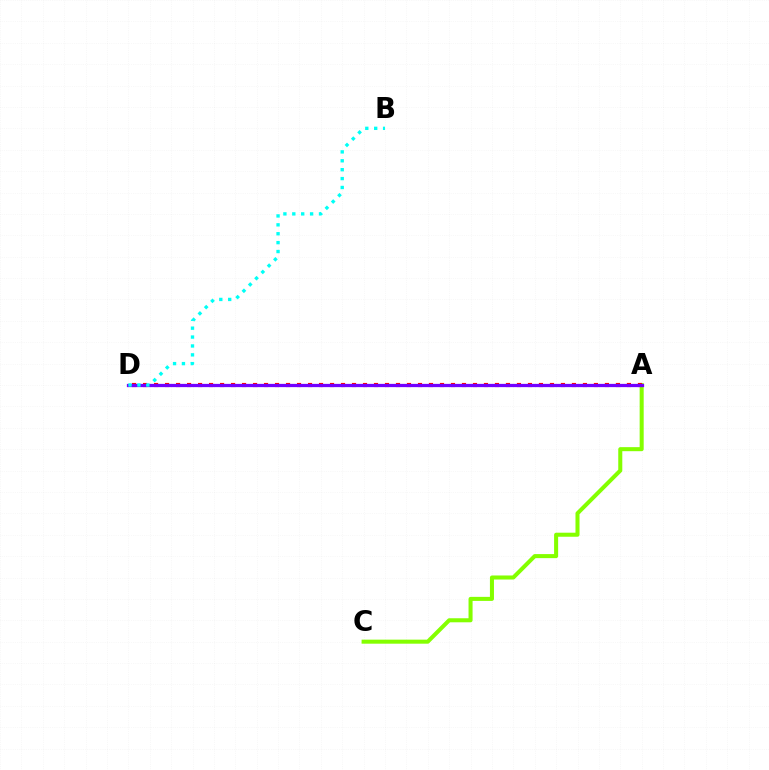{('A', 'C'): [{'color': '#84ff00', 'line_style': 'solid', 'thickness': 2.91}], ('A', 'D'): [{'color': '#ff0000', 'line_style': 'dotted', 'thickness': 2.99}, {'color': '#7200ff', 'line_style': 'solid', 'thickness': 2.35}], ('B', 'D'): [{'color': '#00fff6', 'line_style': 'dotted', 'thickness': 2.42}]}